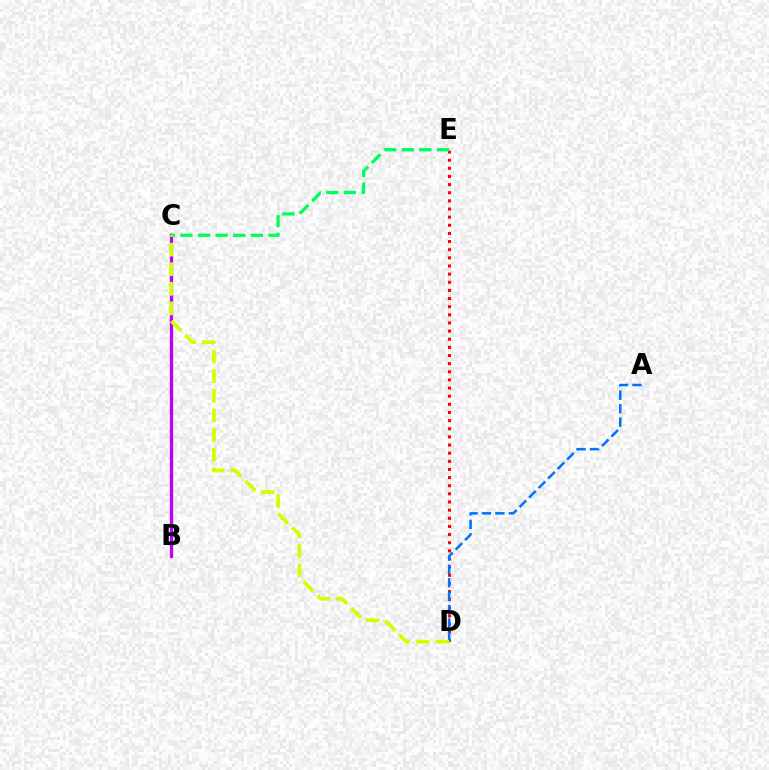{('B', 'C'): [{'color': '#b900ff', 'line_style': 'solid', 'thickness': 2.36}], ('D', 'E'): [{'color': '#ff0000', 'line_style': 'dotted', 'thickness': 2.21}], ('A', 'D'): [{'color': '#0074ff', 'line_style': 'dashed', 'thickness': 1.83}], ('C', 'E'): [{'color': '#00ff5c', 'line_style': 'dashed', 'thickness': 2.39}], ('C', 'D'): [{'color': '#d1ff00', 'line_style': 'dashed', 'thickness': 2.66}]}